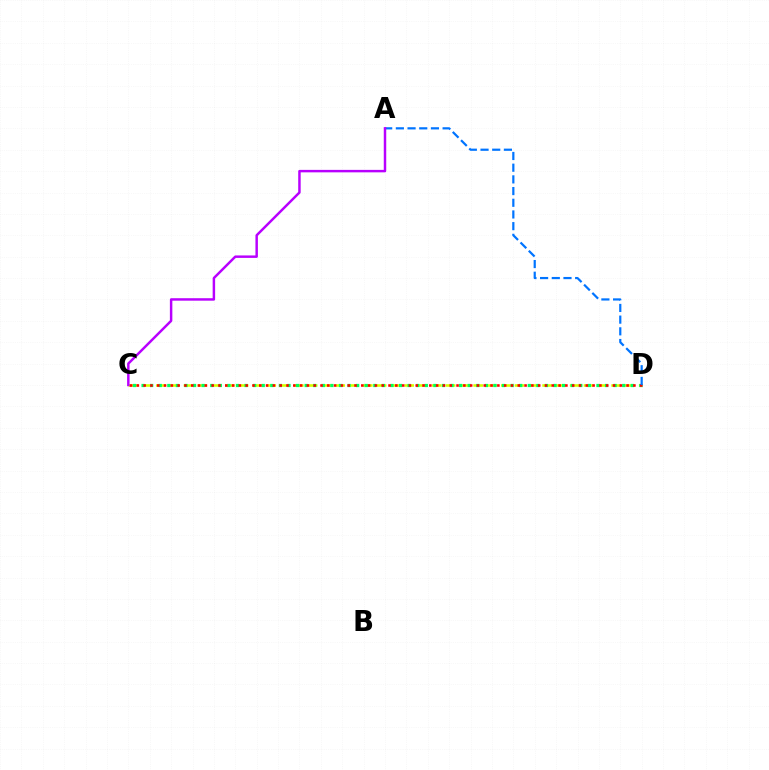{('C', 'D'): [{'color': '#d1ff00', 'line_style': 'dashed', 'thickness': 1.87}, {'color': '#00ff5c', 'line_style': 'dotted', 'thickness': 2.33}, {'color': '#ff0000', 'line_style': 'dotted', 'thickness': 1.85}], ('A', 'D'): [{'color': '#0074ff', 'line_style': 'dashed', 'thickness': 1.59}], ('A', 'C'): [{'color': '#b900ff', 'line_style': 'solid', 'thickness': 1.78}]}